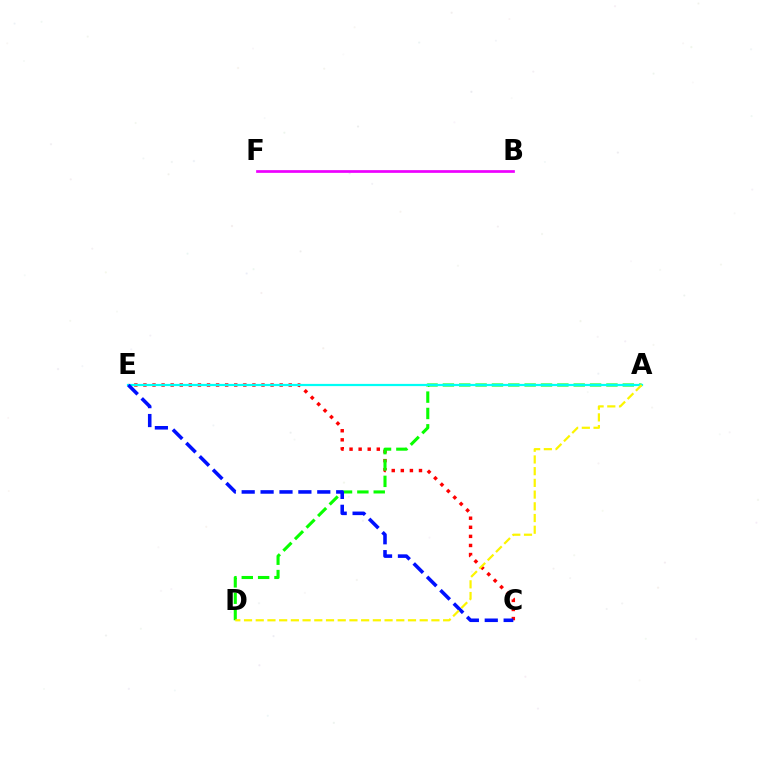{('C', 'E'): [{'color': '#ff0000', 'line_style': 'dotted', 'thickness': 2.47}, {'color': '#0010ff', 'line_style': 'dashed', 'thickness': 2.57}], ('A', 'D'): [{'color': '#08ff00', 'line_style': 'dashed', 'thickness': 2.22}, {'color': '#fcf500', 'line_style': 'dashed', 'thickness': 1.59}], ('A', 'E'): [{'color': '#00fff6', 'line_style': 'solid', 'thickness': 1.59}], ('B', 'F'): [{'color': '#ee00ff', 'line_style': 'solid', 'thickness': 1.95}]}